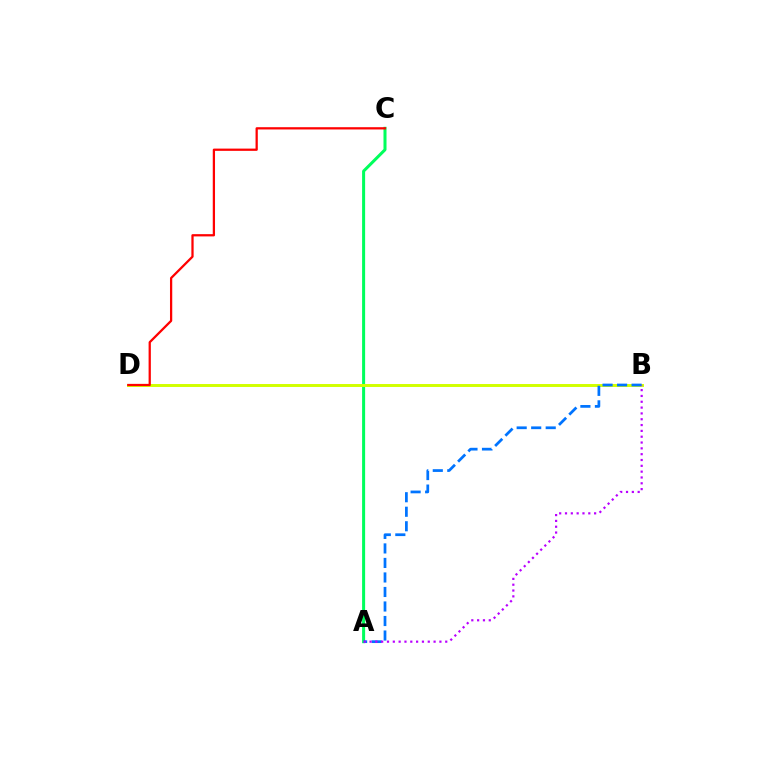{('A', 'C'): [{'color': '#00ff5c', 'line_style': 'solid', 'thickness': 2.18}], ('B', 'D'): [{'color': '#d1ff00', 'line_style': 'solid', 'thickness': 2.12}], ('C', 'D'): [{'color': '#ff0000', 'line_style': 'solid', 'thickness': 1.63}], ('A', 'B'): [{'color': '#0074ff', 'line_style': 'dashed', 'thickness': 1.97}, {'color': '#b900ff', 'line_style': 'dotted', 'thickness': 1.58}]}